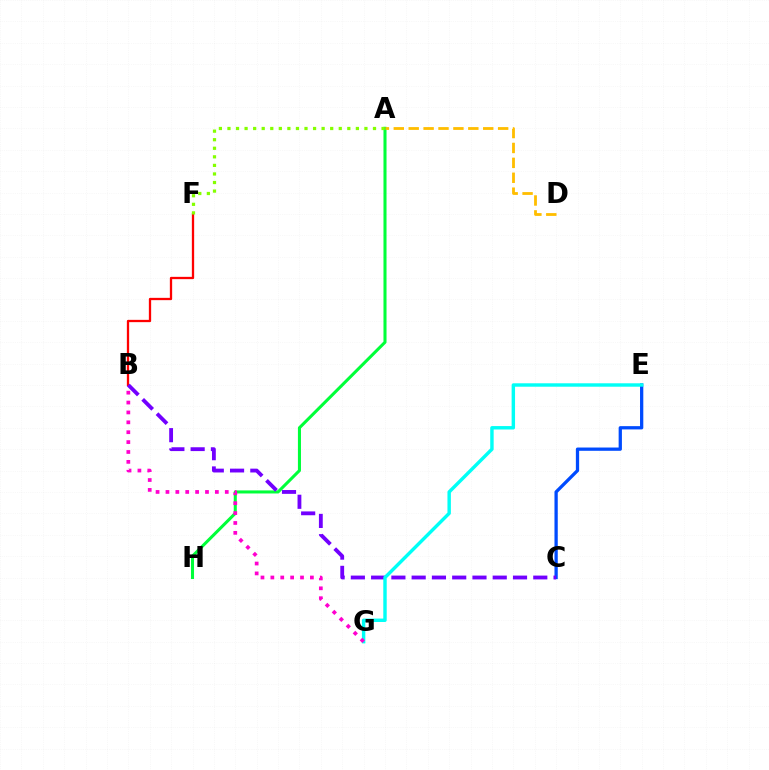{('B', 'F'): [{'color': '#ff0000', 'line_style': 'solid', 'thickness': 1.65}], ('C', 'E'): [{'color': '#004bff', 'line_style': 'solid', 'thickness': 2.36}], ('A', 'H'): [{'color': '#00ff39', 'line_style': 'solid', 'thickness': 2.2}], ('B', 'C'): [{'color': '#7200ff', 'line_style': 'dashed', 'thickness': 2.75}], ('A', 'D'): [{'color': '#ffbd00', 'line_style': 'dashed', 'thickness': 2.02}], ('E', 'G'): [{'color': '#00fff6', 'line_style': 'solid', 'thickness': 2.47}], ('B', 'G'): [{'color': '#ff00cf', 'line_style': 'dotted', 'thickness': 2.69}], ('A', 'F'): [{'color': '#84ff00', 'line_style': 'dotted', 'thickness': 2.33}]}